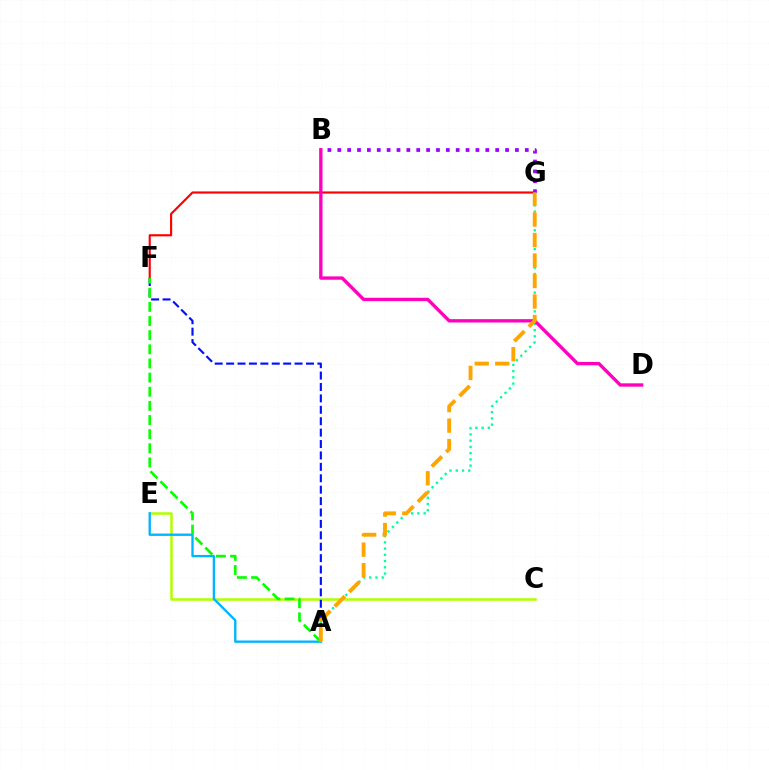{('C', 'E'): [{'color': '#b3ff00', 'line_style': 'solid', 'thickness': 1.82}], ('A', 'F'): [{'color': '#0010ff', 'line_style': 'dashed', 'thickness': 1.55}, {'color': '#08ff00', 'line_style': 'dashed', 'thickness': 1.92}], ('A', 'E'): [{'color': '#00b5ff', 'line_style': 'solid', 'thickness': 1.69}], ('F', 'G'): [{'color': '#ff0000', 'line_style': 'solid', 'thickness': 1.55}], ('B', 'G'): [{'color': '#9b00ff', 'line_style': 'dotted', 'thickness': 2.68}], ('A', 'G'): [{'color': '#00ff9d', 'line_style': 'dotted', 'thickness': 1.69}, {'color': '#ffa500', 'line_style': 'dashed', 'thickness': 2.79}], ('B', 'D'): [{'color': '#ff00bd', 'line_style': 'solid', 'thickness': 2.41}]}